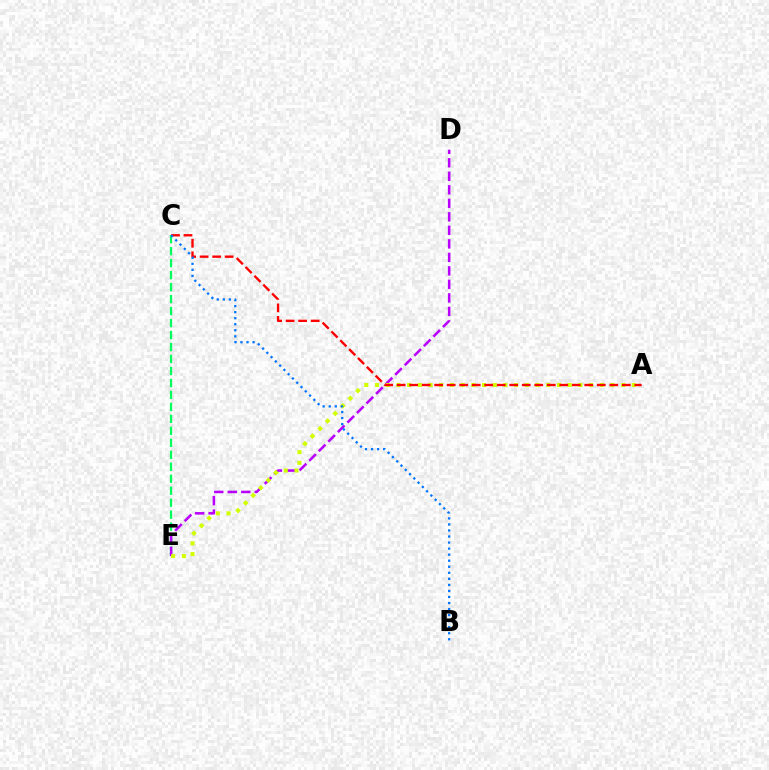{('C', 'E'): [{'color': '#00ff5c', 'line_style': 'dashed', 'thickness': 1.63}], ('D', 'E'): [{'color': '#b900ff', 'line_style': 'dashed', 'thickness': 1.84}], ('A', 'E'): [{'color': '#d1ff00', 'line_style': 'dotted', 'thickness': 2.91}], ('A', 'C'): [{'color': '#ff0000', 'line_style': 'dashed', 'thickness': 1.7}], ('B', 'C'): [{'color': '#0074ff', 'line_style': 'dotted', 'thickness': 1.64}]}